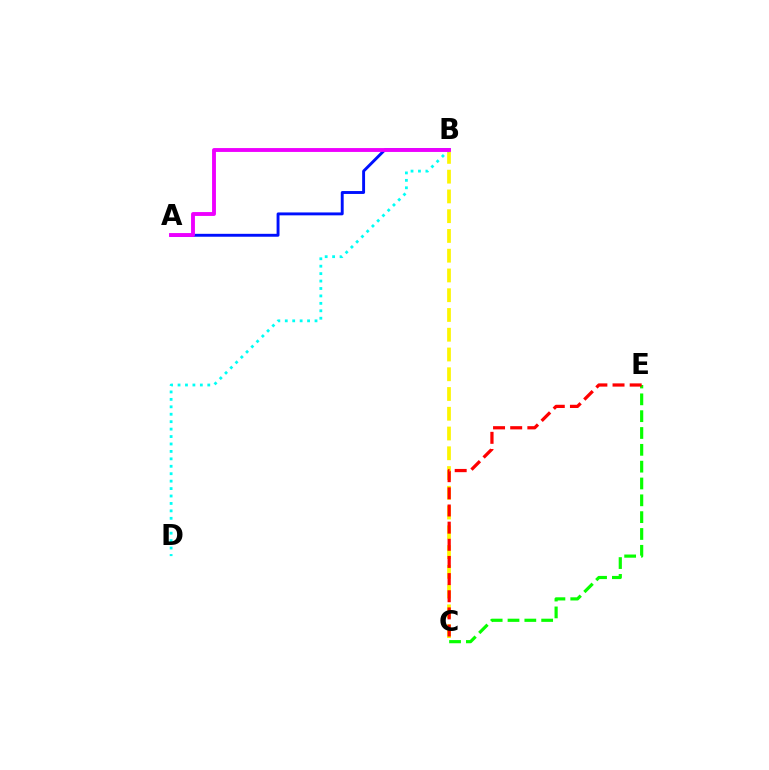{('A', 'B'): [{'color': '#0010ff', 'line_style': 'solid', 'thickness': 2.09}, {'color': '#ee00ff', 'line_style': 'solid', 'thickness': 2.78}], ('B', 'C'): [{'color': '#fcf500', 'line_style': 'dashed', 'thickness': 2.68}], ('C', 'E'): [{'color': '#08ff00', 'line_style': 'dashed', 'thickness': 2.29}, {'color': '#ff0000', 'line_style': 'dashed', 'thickness': 2.33}], ('B', 'D'): [{'color': '#00fff6', 'line_style': 'dotted', 'thickness': 2.02}]}